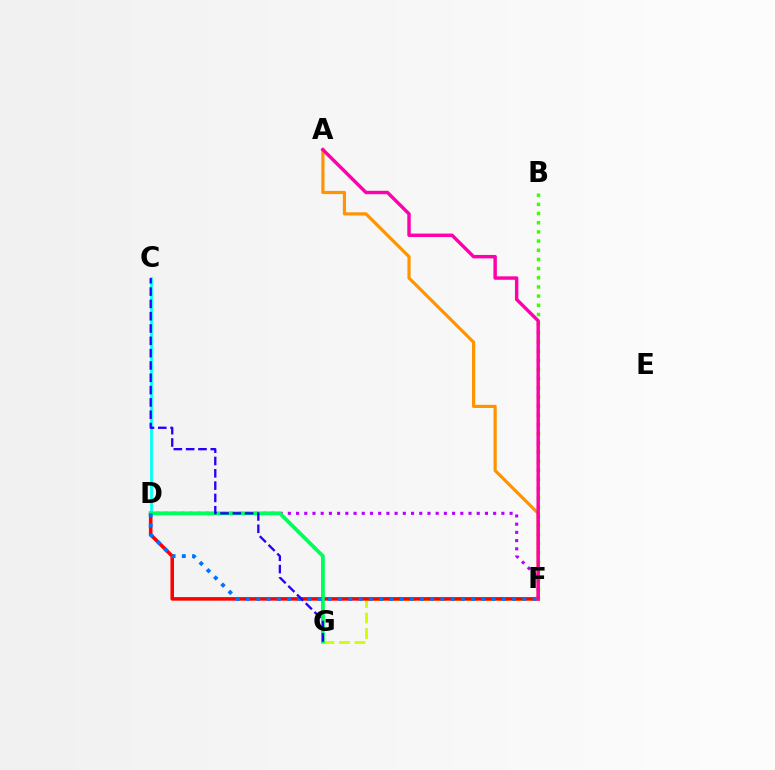{('F', 'G'): [{'color': '#d1ff00', 'line_style': 'dashed', 'thickness': 2.11}], ('D', 'F'): [{'color': '#ff0000', 'line_style': 'solid', 'thickness': 2.56}, {'color': '#b900ff', 'line_style': 'dotted', 'thickness': 2.23}, {'color': '#0074ff', 'line_style': 'dotted', 'thickness': 2.78}], ('C', 'D'): [{'color': '#00fff6', 'line_style': 'solid', 'thickness': 1.98}], ('A', 'F'): [{'color': '#ff9400', 'line_style': 'solid', 'thickness': 2.29}, {'color': '#ff00ac', 'line_style': 'solid', 'thickness': 2.47}], ('D', 'G'): [{'color': '#00ff5c', 'line_style': 'solid', 'thickness': 2.73}], ('B', 'F'): [{'color': '#3dff00', 'line_style': 'dotted', 'thickness': 2.49}], ('C', 'G'): [{'color': '#2500ff', 'line_style': 'dashed', 'thickness': 1.67}]}